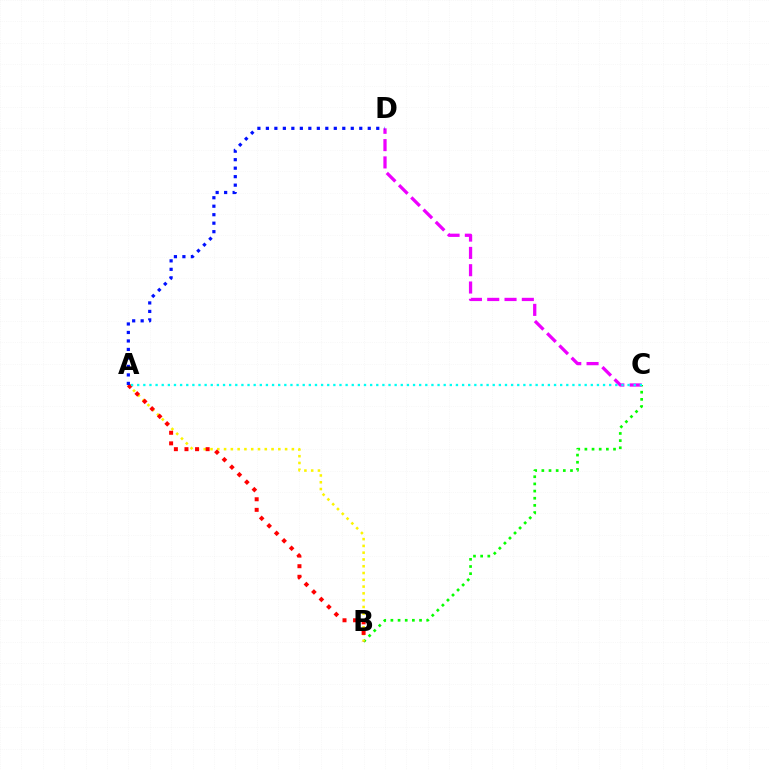{('B', 'C'): [{'color': '#08ff00', 'line_style': 'dotted', 'thickness': 1.95}], ('A', 'B'): [{'color': '#fcf500', 'line_style': 'dotted', 'thickness': 1.84}, {'color': '#ff0000', 'line_style': 'dotted', 'thickness': 2.88}], ('C', 'D'): [{'color': '#ee00ff', 'line_style': 'dashed', 'thickness': 2.35}], ('A', 'D'): [{'color': '#0010ff', 'line_style': 'dotted', 'thickness': 2.31}], ('A', 'C'): [{'color': '#00fff6', 'line_style': 'dotted', 'thickness': 1.67}]}